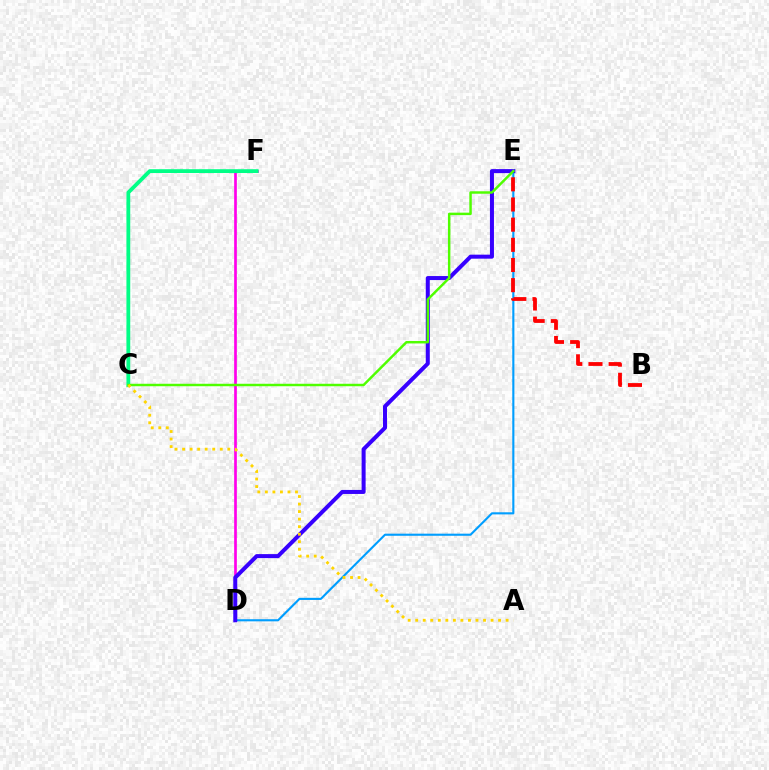{('D', 'E'): [{'color': '#009eff', 'line_style': 'solid', 'thickness': 1.53}, {'color': '#3700ff', 'line_style': 'solid', 'thickness': 2.89}], ('D', 'F'): [{'color': '#ff00ed', 'line_style': 'solid', 'thickness': 1.94}], ('C', 'F'): [{'color': '#00ff86', 'line_style': 'solid', 'thickness': 2.74}], ('B', 'E'): [{'color': '#ff0000', 'line_style': 'dashed', 'thickness': 2.74}], ('C', 'E'): [{'color': '#4fff00', 'line_style': 'solid', 'thickness': 1.77}], ('A', 'C'): [{'color': '#ffd500', 'line_style': 'dotted', 'thickness': 2.05}]}